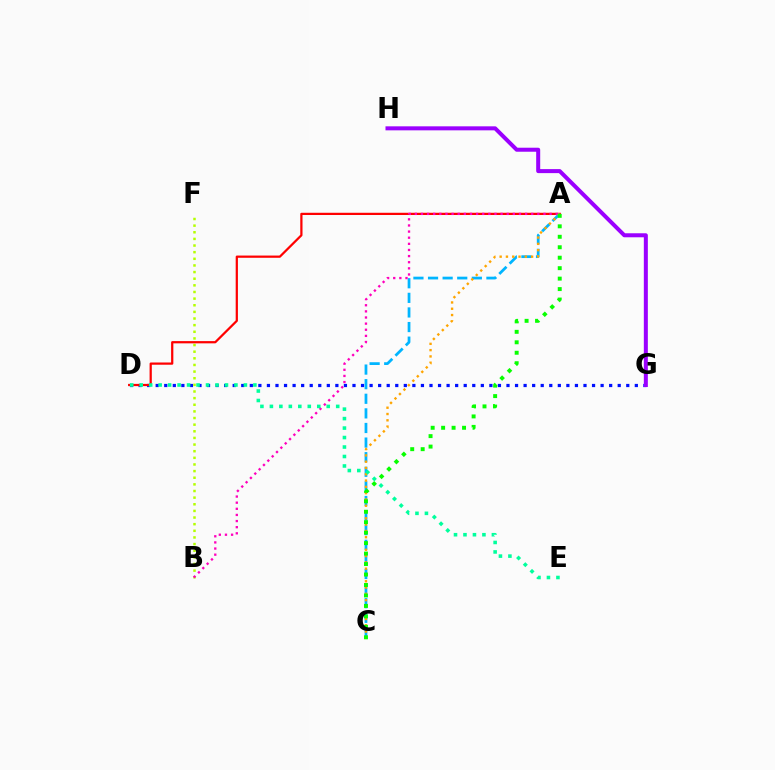{('B', 'F'): [{'color': '#b3ff00', 'line_style': 'dotted', 'thickness': 1.8}], ('D', 'G'): [{'color': '#0010ff', 'line_style': 'dotted', 'thickness': 2.32}], ('A', 'D'): [{'color': '#ff0000', 'line_style': 'solid', 'thickness': 1.61}], ('A', 'C'): [{'color': '#00b5ff', 'line_style': 'dashed', 'thickness': 1.98}, {'color': '#ffa500', 'line_style': 'dotted', 'thickness': 1.71}, {'color': '#08ff00', 'line_style': 'dotted', 'thickness': 2.84}], ('A', 'B'): [{'color': '#ff00bd', 'line_style': 'dotted', 'thickness': 1.66}], ('G', 'H'): [{'color': '#9b00ff', 'line_style': 'solid', 'thickness': 2.89}], ('D', 'E'): [{'color': '#00ff9d', 'line_style': 'dotted', 'thickness': 2.57}]}